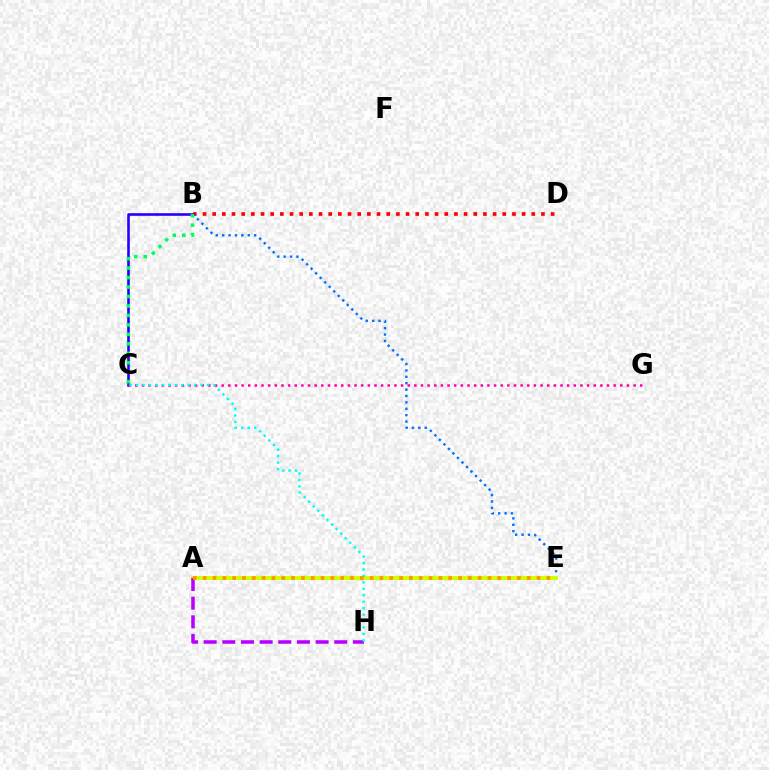{('B', 'E'): [{'color': '#0074ff', 'line_style': 'dotted', 'thickness': 1.74}], ('A', 'E'): [{'color': '#3dff00', 'line_style': 'solid', 'thickness': 2.75}, {'color': '#d1ff00', 'line_style': 'solid', 'thickness': 2.91}, {'color': '#ff9400', 'line_style': 'dotted', 'thickness': 2.67}], ('A', 'H'): [{'color': '#b900ff', 'line_style': 'dashed', 'thickness': 2.53}], ('B', 'D'): [{'color': '#ff0000', 'line_style': 'dotted', 'thickness': 2.63}], ('B', 'C'): [{'color': '#2500ff', 'line_style': 'solid', 'thickness': 1.88}, {'color': '#00ff5c', 'line_style': 'dotted', 'thickness': 2.57}], ('C', 'G'): [{'color': '#ff00ac', 'line_style': 'dotted', 'thickness': 1.81}], ('C', 'H'): [{'color': '#00fff6', 'line_style': 'dotted', 'thickness': 1.75}]}